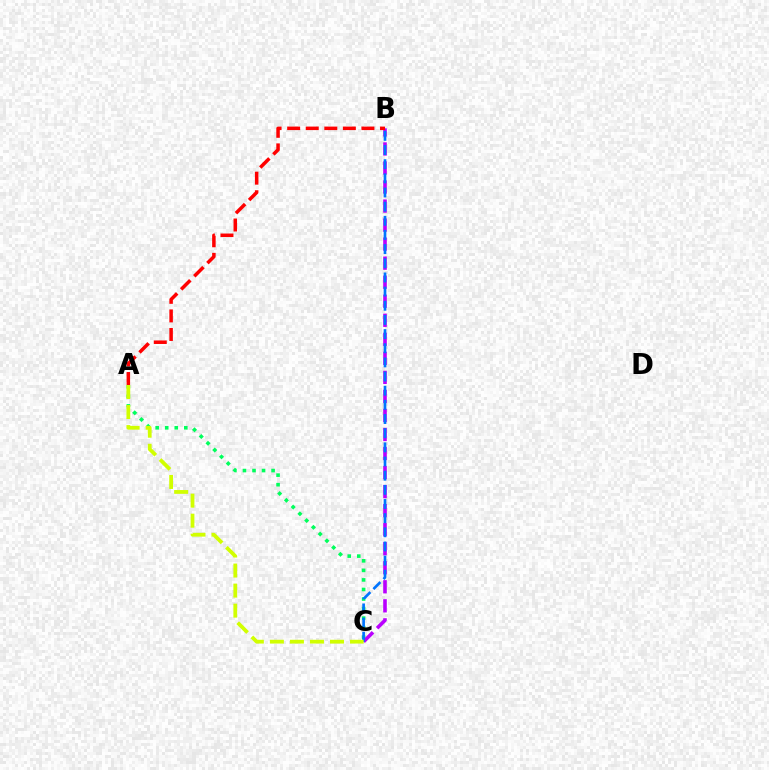{('A', 'C'): [{'color': '#00ff5c', 'line_style': 'dotted', 'thickness': 2.59}, {'color': '#d1ff00', 'line_style': 'dashed', 'thickness': 2.72}], ('B', 'C'): [{'color': '#b900ff', 'line_style': 'dashed', 'thickness': 2.59}, {'color': '#0074ff', 'line_style': 'dashed', 'thickness': 1.92}], ('A', 'B'): [{'color': '#ff0000', 'line_style': 'dashed', 'thickness': 2.52}]}